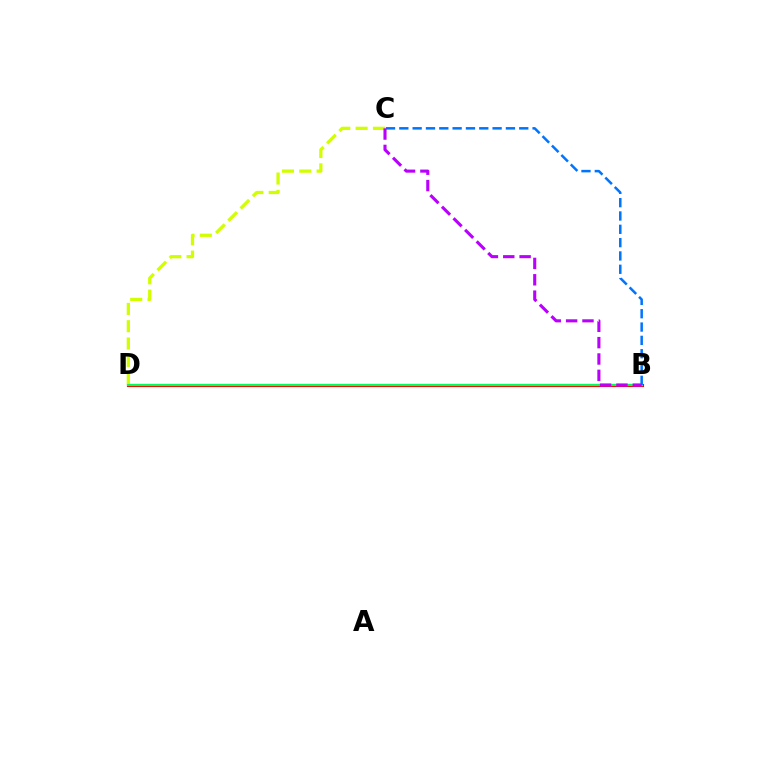{('B', 'D'): [{'color': '#ff0000', 'line_style': 'solid', 'thickness': 2.24}, {'color': '#00ff5c', 'line_style': 'solid', 'thickness': 1.55}], ('C', 'D'): [{'color': '#d1ff00', 'line_style': 'dashed', 'thickness': 2.35}], ('B', 'C'): [{'color': '#0074ff', 'line_style': 'dashed', 'thickness': 1.81}, {'color': '#b900ff', 'line_style': 'dashed', 'thickness': 2.22}]}